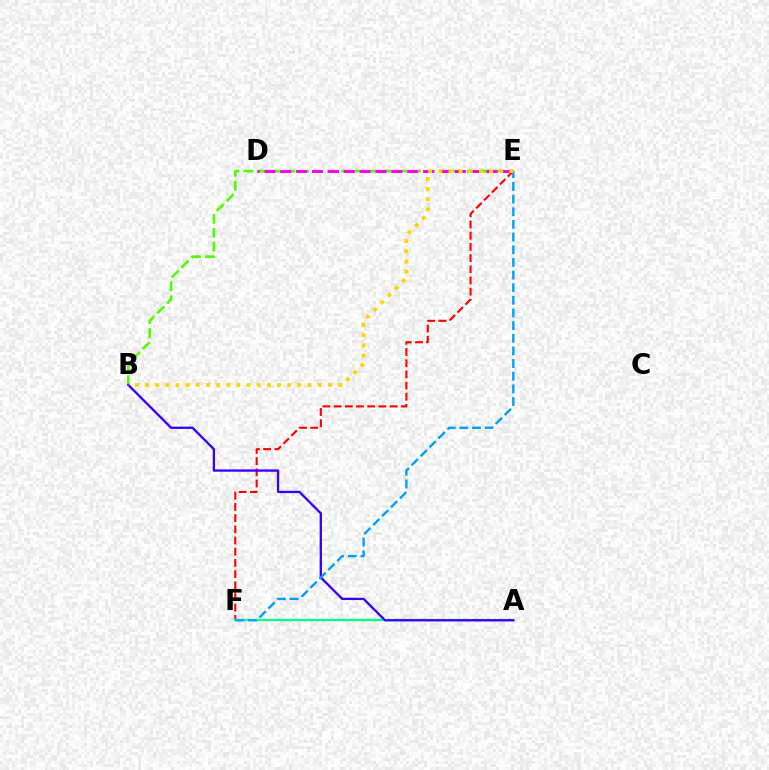{('E', 'F'): [{'color': '#ff0000', 'line_style': 'dashed', 'thickness': 1.52}, {'color': '#009eff', 'line_style': 'dashed', 'thickness': 1.72}], ('A', 'F'): [{'color': '#00ff86', 'line_style': 'solid', 'thickness': 1.62}], ('B', 'E'): [{'color': '#4fff00', 'line_style': 'dashed', 'thickness': 1.9}, {'color': '#ffd500', 'line_style': 'dotted', 'thickness': 2.76}], ('A', 'B'): [{'color': '#3700ff', 'line_style': 'solid', 'thickness': 1.67}], ('D', 'E'): [{'color': '#ff00ed', 'line_style': 'dashed', 'thickness': 2.16}]}